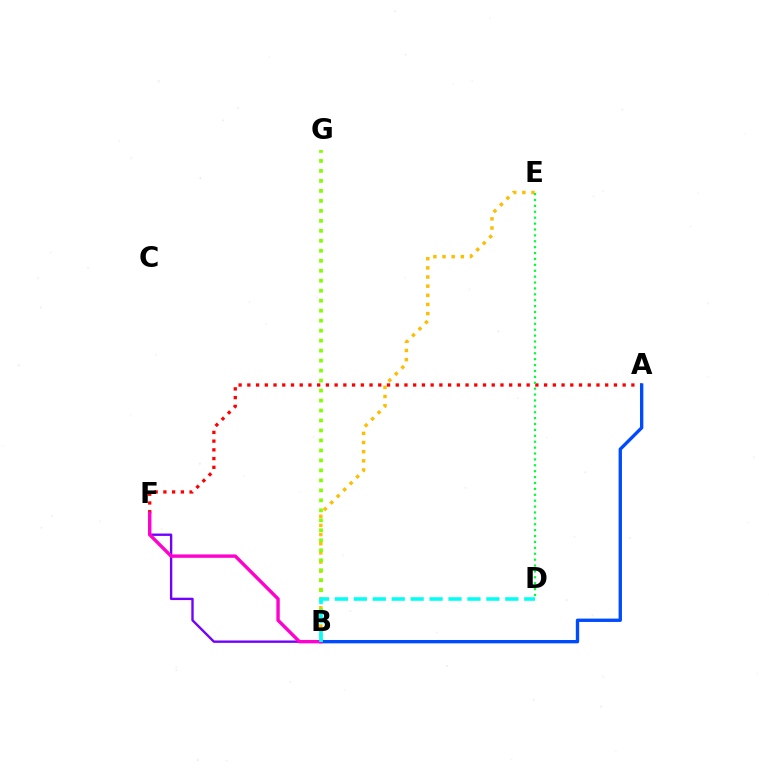{('A', 'F'): [{'color': '#ff0000', 'line_style': 'dotted', 'thickness': 2.37}], ('B', 'E'): [{'color': '#ffbd00', 'line_style': 'dotted', 'thickness': 2.49}], ('B', 'F'): [{'color': '#7200ff', 'line_style': 'solid', 'thickness': 1.71}, {'color': '#ff00cf', 'line_style': 'solid', 'thickness': 2.43}], ('A', 'B'): [{'color': '#004bff', 'line_style': 'solid', 'thickness': 2.41}], ('B', 'G'): [{'color': '#84ff00', 'line_style': 'dotted', 'thickness': 2.71}], ('D', 'E'): [{'color': '#00ff39', 'line_style': 'dotted', 'thickness': 1.6}], ('B', 'D'): [{'color': '#00fff6', 'line_style': 'dashed', 'thickness': 2.57}]}